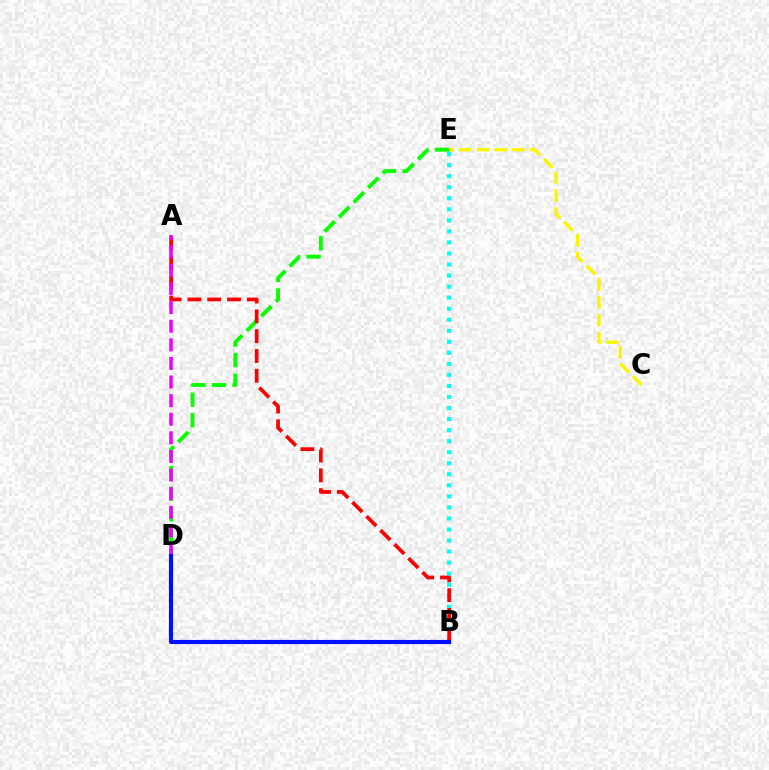{('B', 'E'): [{'color': '#00fff6', 'line_style': 'dotted', 'thickness': 3.0}], ('C', 'E'): [{'color': '#fcf500', 'line_style': 'dashed', 'thickness': 2.41}], ('D', 'E'): [{'color': '#08ff00', 'line_style': 'dashed', 'thickness': 2.8}], ('A', 'B'): [{'color': '#ff0000', 'line_style': 'dashed', 'thickness': 2.69}], ('A', 'D'): [{'color': '#ee00ff', 'line_style': 'dashed', 'thickness': 2.53}], ('B', 'D'): [{'color': '#0010ff', 'line_style': 'solid', 'thickness': 2.99}]}